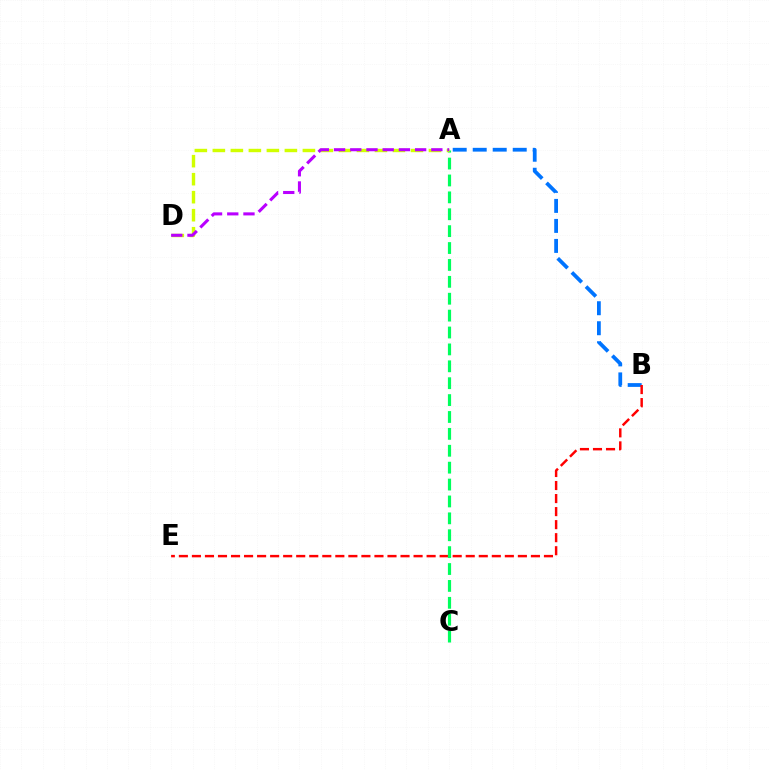{('A', 'B'): [{'color': '#0074ff', 'line_style': 'dashed', 'thickness': 2.72}], ('B', 'E'): [{'color': '#ff0000', 'line_style': 'dashed', 'thickness': 1.77}], ('A', 'C'): [{'color': '#00ff5c', 'line_style': 'dashed', 'thickness': 2.3}], ('A', 'D'): [{'color': '#d1ff00', 'line_style': 'dashed', 'thickness': 2.45}, {'color': '#b900ff', 'line_style': 'dashed', 'thickness': 2.2}]}